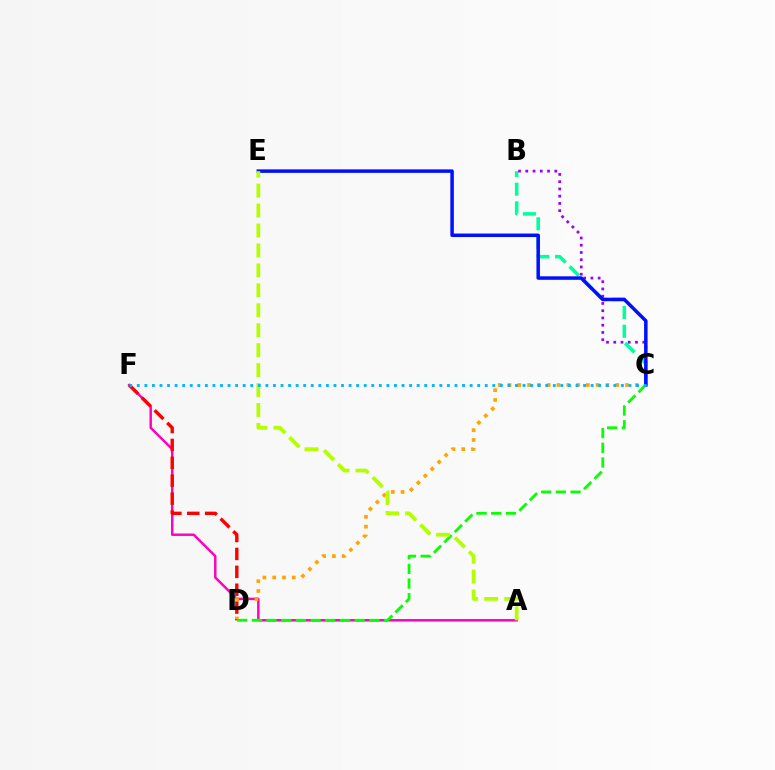{('A', 'F'): [{'color': '#ff00bd', 'line_style': 'solid', 'thickness': 1.77}], ('C', 'D'): [{'color': '#ffa500', 'line_style': 'dotted', 'thickness': 2.66}, {'color': '#08ff00', 'line_style': 'dashed', 'thickness': 2.0}], ('B', 'C'): [{'color': '#00ff9d', 'line_style': 'dashed', 'thickness': 2.54}, {'color': '#9b00ff', 'line_style': 'dotted', 'thickness': 1.97}], ('C', 'E'): [{'color': '#0010ff', 'line_style': 'solid', 'thickness': 2.52}], ('D', 'F'): [{'color': '#ff0000', 'line_style': 'dashed', 'thickness': 2.43}], ('A', 'E'): [{'color': '#b3ff00', 'line_style': 'dashed', 'thickness': 2.71}], ('C', 'F'): [{'color': '#00b5ff', 'line_style': 'dotted', 'thickness': 2.06}]}